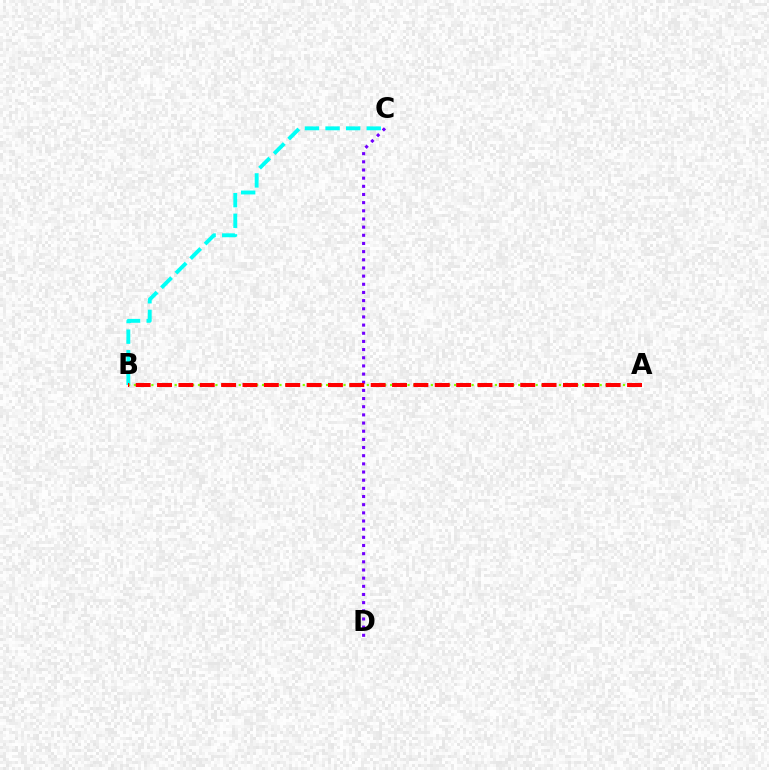{('C', 'D'): [{'color': '#7200ff', 'line_style': 'dotted', 'thickness': 2.22}], ('B', 'C'): [{'color': '#00fff6', 'line_style': 'dashed', 'thickness': 2.8}], ('A', 'B'): [{'color': '#84ff00', 'line_style': 'dotted', 'thickness': 1.58}, {'color': '#ff0000', 'line_style': 'dashed', 'thickness': 2.9}]}